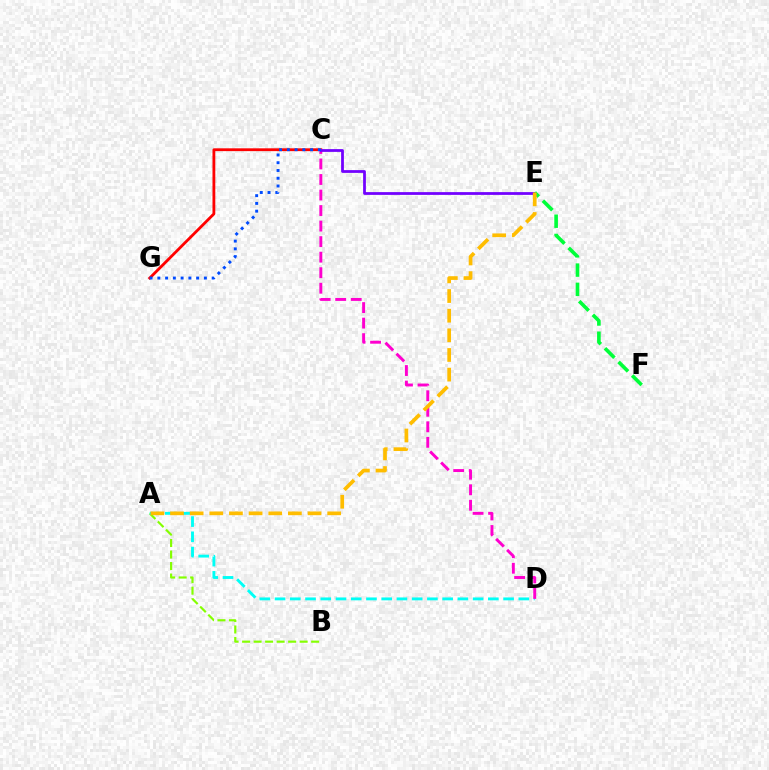{('C', 'G'): [{'color': '#ff0000', 'line_style': 'solid', 'thickness': 2.02}, {'color': '#004bff', 'line_style': 'dotted', 'thickness': 2.11}], ('A', 'B'): [{'color': '#84ff00', 'line_style': 'dashed', 'thickness': 1.56}], ('A', 'D'): [{'color': '#00fff6', 'line_style': 'dashed', 'thickness': 2.07}], ('C', 'D'): [{'color': '#ff00cf', 'line_style': 'dashed', 'thickness': 2.11}], ('C', 'E'): [{'color': '#7200ff', 'line_style': 'solid', 'thickness': 1.99}], ('E', 'F'): [{'color': '#00ff39', 'line_style': 'dashed', 'thickness': 2.62}], ('A', 'E'): [{'color': '#ffbd00', 'line_style': 'dashed', 'thickness': 2.67}]}